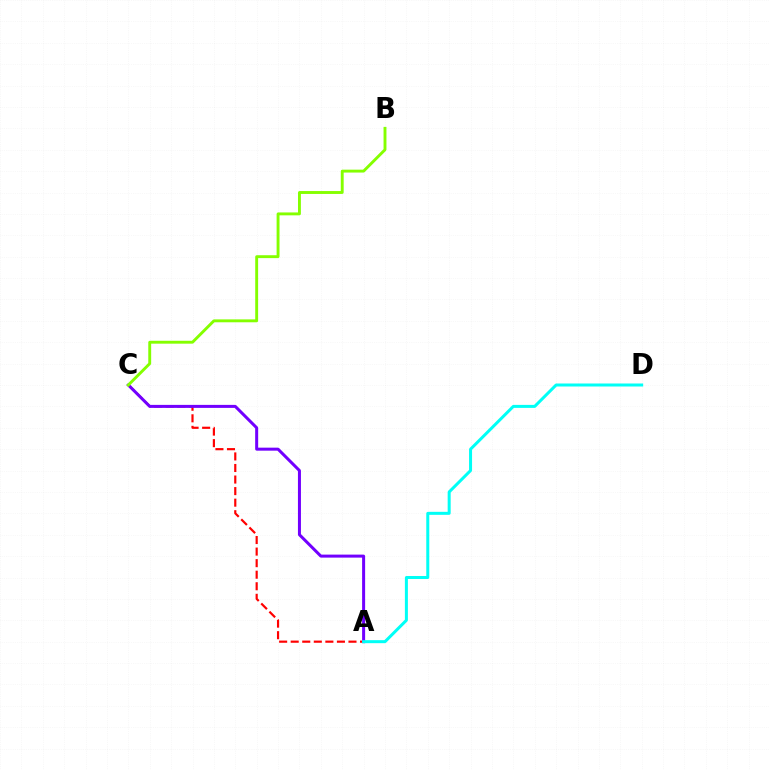{('A', 'C'): [{'color': '#ff0000', 'line_style': 'dashed', 'thickness': 1.57}, {'color': '#7200ff', 'line_style': 'solid', 'thickness': 2.17}], ('B', 'C'): [{'color': '#84ff00', 'line_style': 'solid', 'thickness': 2.08}], ('A', 'D'): [{'color': '#00fff6', 'line_style': 'solid', 'thickness': 2.17}]}